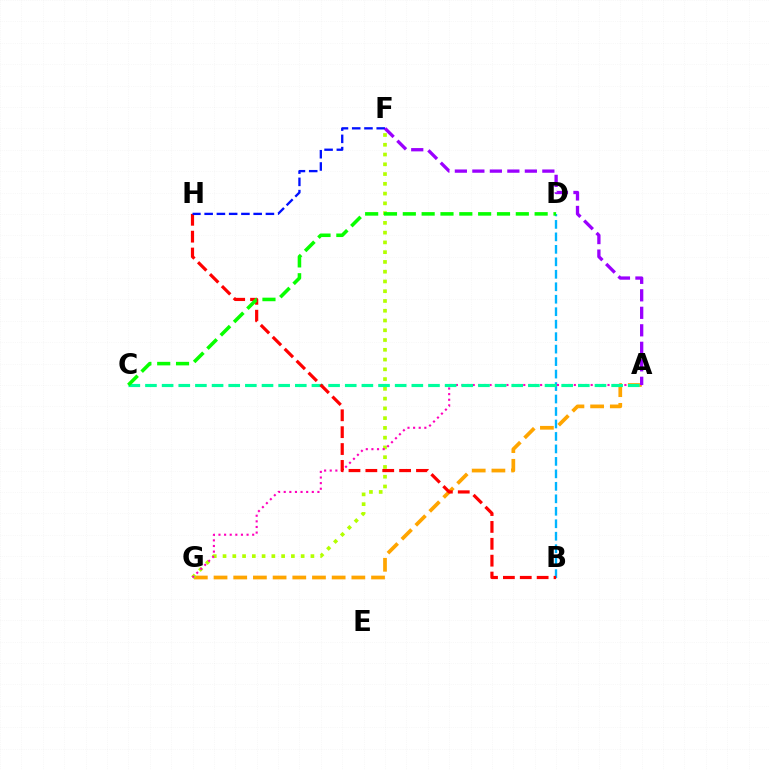{('B', 'D'): [{'color': '#00b5ff', 'line_style': 'dashed', 'thickness': 1.69}], ('A', 'G'): [{'color': '#ffa500', 'line_style': 'dashed', 'thickness': 2.67}, {'color': '#ff00bd', 'line_style': 'dotted', 'thickness': 1.53}], ('F', 'G'): [{'color': '#b3ff00', 'line_style': 'dotted', 'thickness': 2.65}], ('A', 'C'): [{'color': '#00ff9d', 'line_style': 'dashed', 'thickness': 2.26}], ('B', 'H'): [{'color': '#ff0000', 'line_style': 'dashed', 'thickness': 2.29}], ('C', 'D'): [{'color': '#08ff00', 'line_style': 'dashed', 'thickness': 2.56}], ('F', 'H'): [{'color': '#0010ff', 'line_style': 'dashed', 'thickness': 1.66}], ('A', 'F'): [{'color': '#9b00ff', 'line_style': 'dashed', 'thickness': 2.38}]}